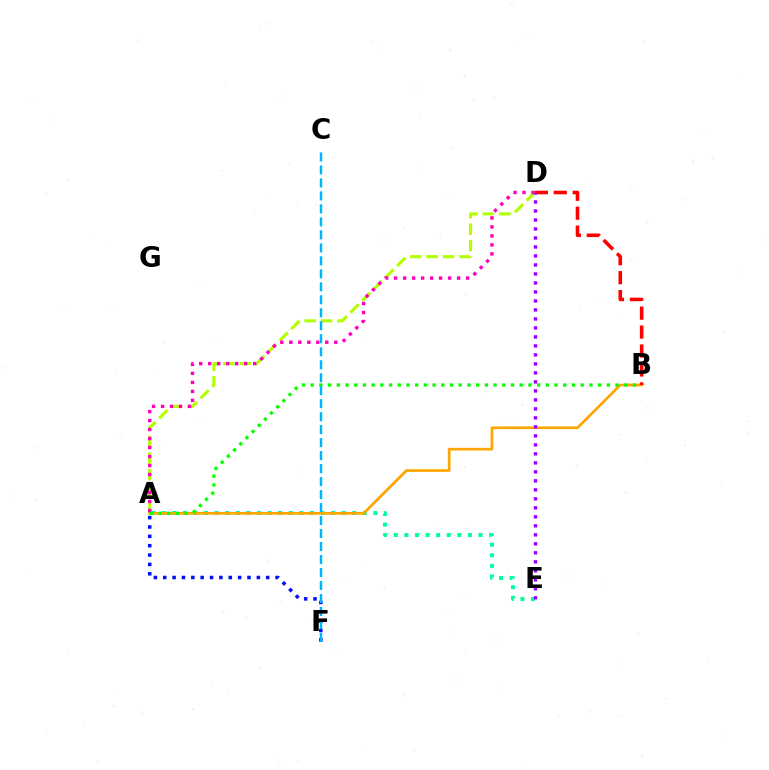{('A', 'E'): [{'color': '#00ff9d', 'line_style': 'dotted', 'thickness': 2.88}], ('A', 'F'): [{'color': '#0010ff', 'line_style': 'dotted', 'thickness': 2.54}], ('A', 'D'): [{'color': '#b3ff00', 'line_style': 'dashed', 'thickness': 2.24}, {'color': '#ff00bd', 'line_style': 'dotted', 'thickness': 2.44}], ('A', 'B'): [{'color': '#ffa500', 'line_style': 'solid', 'thickness': 1.94}, {'color': '#08ff00', 'line_style': 'dotted', 'thickness': 2.37}], ('B', 'D'): [{'color': '#ff0000', 'line_style': 'dashed', 'thickness': 2.57}], ('D', 'E'): [{'color': '#9b00ff', 'line_style': 'dotted', 'thickness': 2.44}], ('C', 'F'): [{'color': '#00b5ff', 'line_style': 'dashed', 'thickness': 1.76}]}